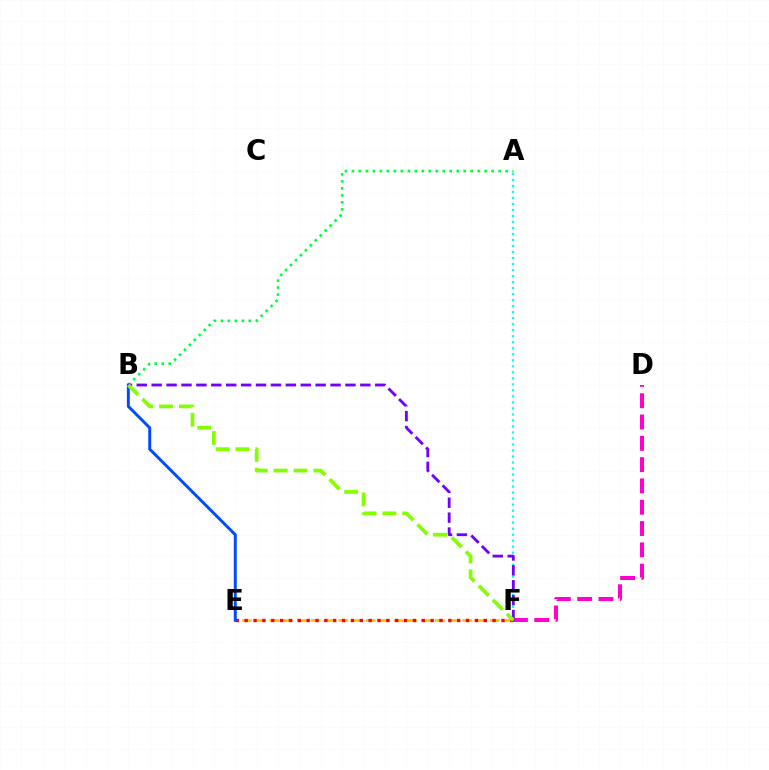{('E', 'F'): [{'color': '#ffbd00', 'line_style': 'dashed', 'thickness': 1.87}, {'color': '#ff0000', 'line_style': 'dotted', 'thickness': 2.41}], ('A', 'B'): [{'color': '#00ff39', 'line_style': 'dotted', 'thickness': 1.9}], ('B', 'E'): [{'color': '#004bff', 'line_style': 'solid', 'thickness': 2.12}], ('A', 'F'): [{'color': '#00fff6', 'line_style': 'dotted', 'thickness': 1.63}], ('D', 'F'): [{'color': '#ff00cf', 'line_style': 'dashed', 'thickness': 2.89}], ('B', 'F'): [{'color': '#7200ff', 'line_style': 'dashed', 'thickness': 2.02}, {'color': '#84ff00', 'line_style': 'dashed', 'thickness': 2.7}]}